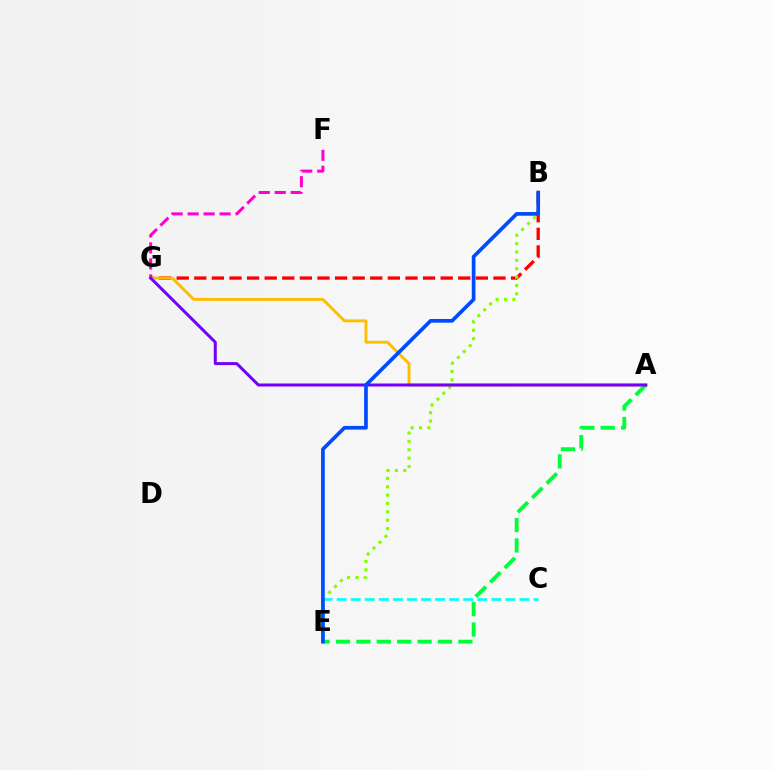{('F', 'G'): [{'color': '#ff00cf', 'line_style': 'dashed', 'thickness': 2.17}], ('B', 'G'): [{'color': '#ff0000', 'line_style': 'dashed', 'thickness': 2.39}], ('A', 'G'): [{'color': '#ffbd00', 'line_style': 'solid', 'thickness': 2.06}, {'color': '#7200ff', 'line_style': 'solid', 'thickness': 2.15}], ('C', 'E'): [{'color': '#00fff6', 'line_style': 'dashed', 'thickness': 1.91}], ('A', 'E'): [{'color': '#00ff39', 'line_style': 'dashed', 'thickness': 2.77}], ('B', 'E'): [{'color': '#84ff00', 'line_style': 'dotted', 'thickness': 2.27}, {'color': '#004bff', 'line_style': 'solid', 'thickness': 2.66}]}